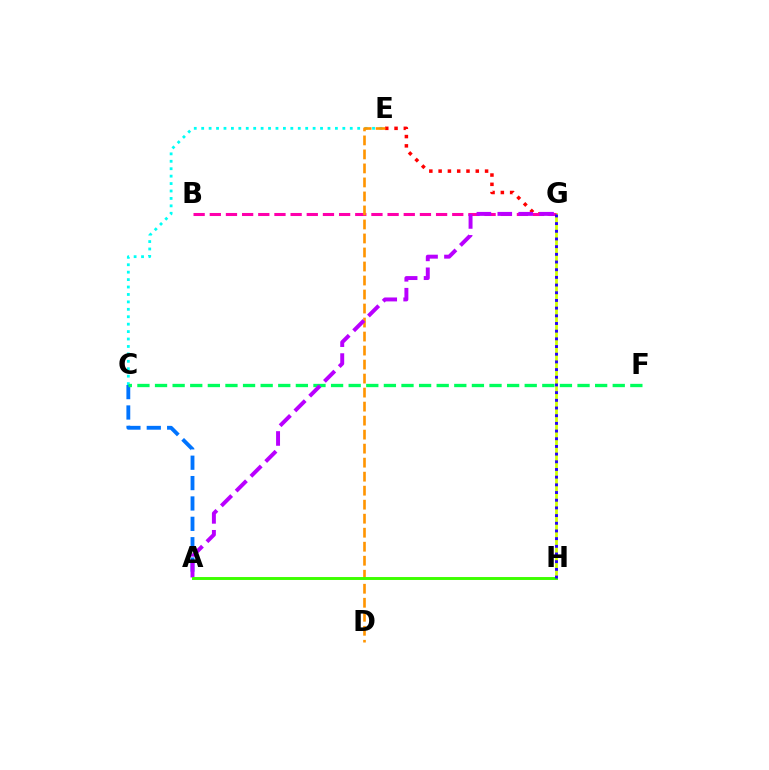{('G', 'H'): [{'color': '#d1ff00', 'line_style': 'solid', 'thickness': 1.98}, {'color': '#2500ff', 'line_style': 'dotted', 'thickness': 2.09}], ('E', 'G'): [{'color': '#ff0000', 'line_style': 'dotted', 'thickness': 2.52}], ('B', 'G'): [{'color': '#ff00ac', 'line_style': 'dashed', 'thickness': 2.2}], ('C', 'E'): [{'color': '#00fff6', 'line_style': 'dotted', 'thickness': 2.02}], ('D', 'E'): [{'color': '#ff9400', 'line_style': 'dashed', 'thickness': 1.9}], ('A', 'C'): [{'color': '#0074ff', 'line_style': 'dashed', 'thickness': 2.77}], ('C', 'F'): [{'color': '#00ff5c', 'line_style': 'dashed', 'thickness': 2.39}], ('A', 'G'): [{'color': '#b900ff', 'line_style': 'dashed', 'thickness': 2.84}], ('A', 'H'): [{'color': '#3dff00', 'line_style': 'solid', 'thickness': 2.11}]}